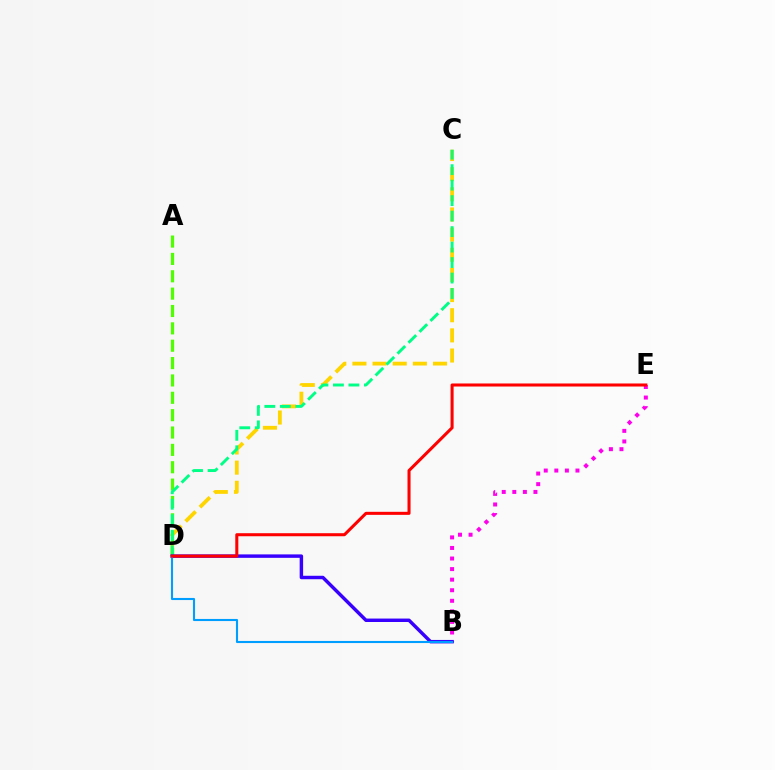{('C', 'D'): [{'color': '#ffd500', 'line_style': 'dashed', 'thickness': 2.74}, {'color': '#00ff86', 'line_style': 'dashed', 'thickness': 2.1}], ('A', 'D'): [{'color': '#4fff00', 'line_style': 'dashed', 'thickness': 2.36}], ('B', 'E'): [{'color': '#ff00ed', 'line_style': 'dotted', 'thickness': 2.87}], ('B', 'D'): [{'color': '#3700ff', 'line_style': 'solid', 'thickness': 2.48}, {'color': '#009eff', 'line_style': 'solid', 'thickness': 1.51}], ('D', 'E'): [{'color': '#ff0000', 'line_style': 'solid', 'thickness': 2.2}]}